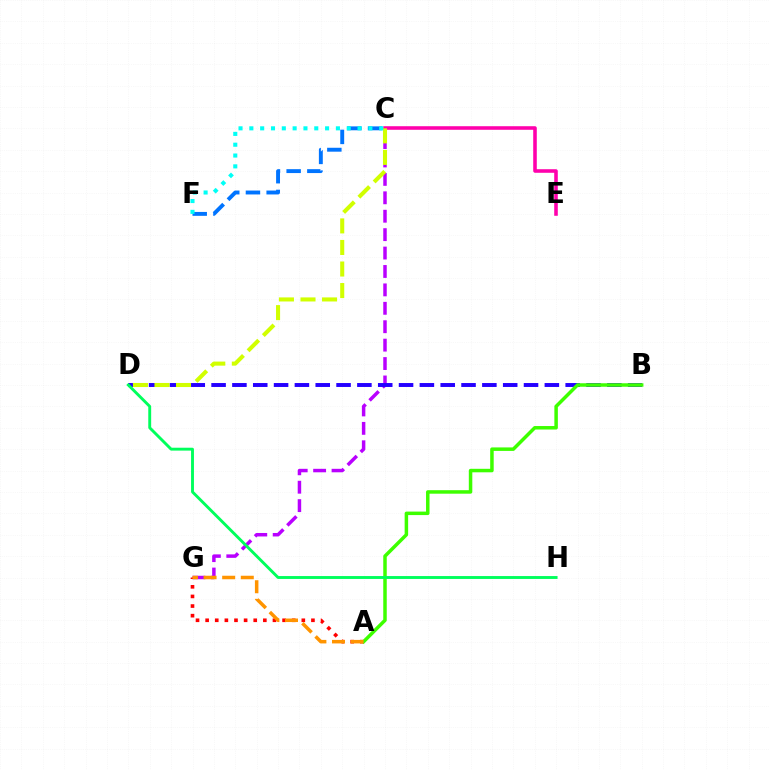{('C', 'G'): [{'color': '#b900ff', 'line_style': 'dashed', 'thickness': 2.5}], ('B', 'D'): [{'color': '#2500ff', 'line_style': 'dashed', 'thickness': 2.83}], ('C', 'F'): [{'color': '#0074ff', 'line_style': 'dashed', 'thickness': 2.81}, {'color': '#00fff6', 'line_style': 'dotted', 'thickness': 2.94}], ('A', 'G'): [{'color': '#ff0000', 'line_style': 'dotted', 'thickness': 2.61}, {'color': '#ff9400', 'line_style': 'dashed', 'thickness': 2.53}], ('A', 'B'): [{'color': '#3dff00', 'line_style': 'solid', 'thickness': 2.52}], ('C', 'E'): [{'color': '#ff00ac', 'line_style': 'solid', 'thickness': 2.57}], ('C', 'D'): [{'color': '#d1ff00', 'line_style': 'dashed', 'thickness': 2.93}], ('D', 'H'): [{'color': '#00ff5c', 'line_style': 'solid', 'thickness': 2.08}]}